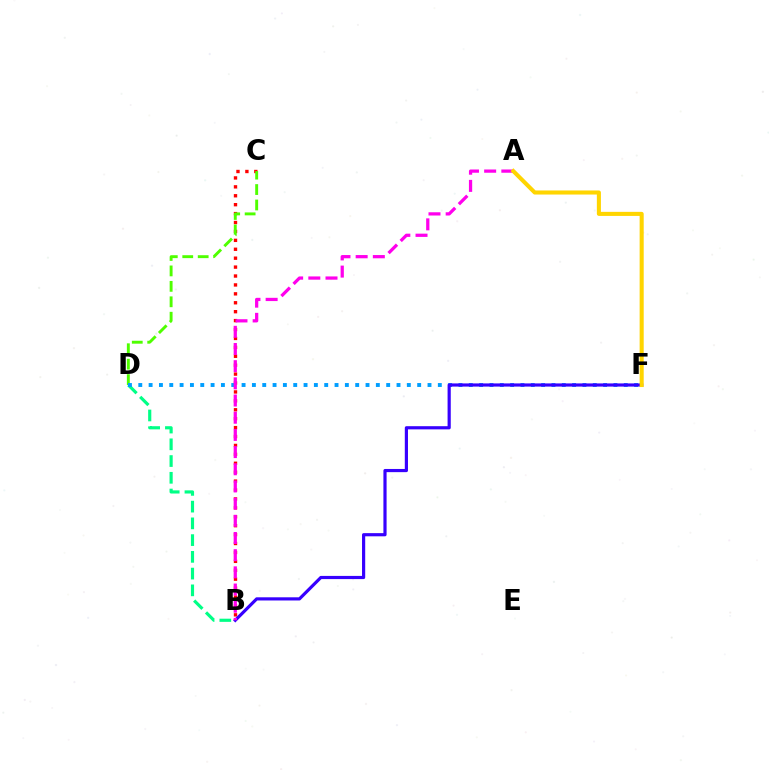{('B', 'D'): [{'color': '#00ff86', 'line_style': 'dashed', 'thickness': 2.27}], ('B', 'C'): [{'color': '#ff0000', 'line_style': 'dotted', 'thickness': 2.42}], ('C', 'D'): [{'color': '#4fff00', 'line_style': 'dashed', 'thickness': 2.1}], ('D', 'F'): [{'color': '#009eff', 'line_style': 'dotted', 'thickness': 2.81}], ('B', 'F'): [{'color': '#3700ff', 'line_style': 'solid', 'thickness': 2.29}], ('A', 'B'): [{'color': '#ff00ed', 'line_style': 'dashed', 'thickness': 2.33}], ('A', 'F'): [{'color': '#ffd500', 'line_style': 'solid', 'thickness': 2.93}]}